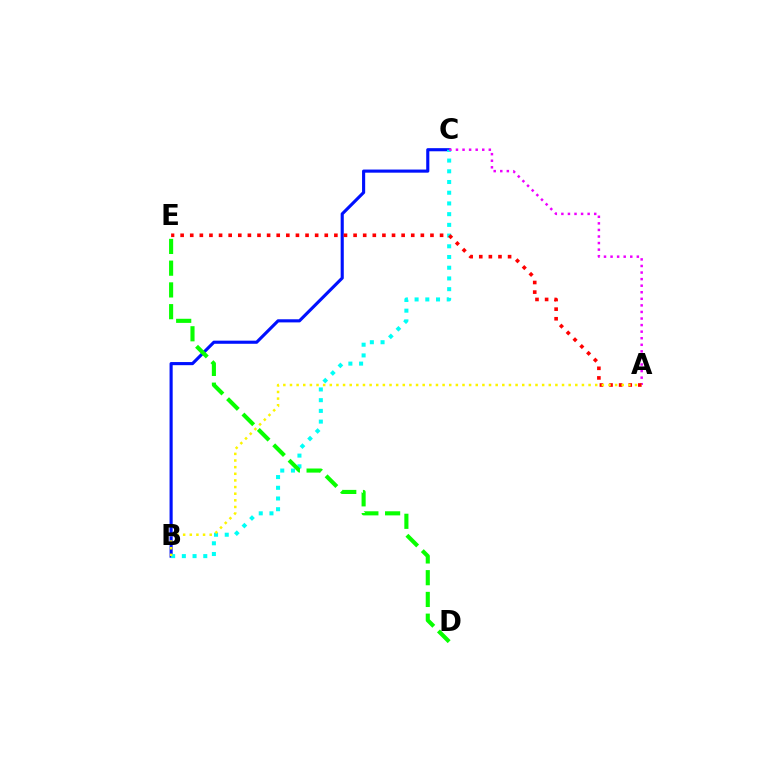{('B', 'C'): [{'color': '#0010ff', 'line_style': 'solid', 'thickness': 2.25}, {'color': '#00fff6', 'line_style': 'dotted', 'thickness': 2.91}], ('A', 'C'): [{'color': '#ee00ff', 'line_style': 'dotted', 'thickness': 1.78}], ('A', 'E'): [{'color': '#ff0000', 'line_style': 'dotted', 'thickness': 2.61}], ('D', 'E'): [{'color': '#08ff00', 'line_style': 'dashed', 'thickness': 2.95}], ('A', 'B'): [{'color': '#fcf500', 'line_style': 'dotted', 'thickness': 1.8}]}